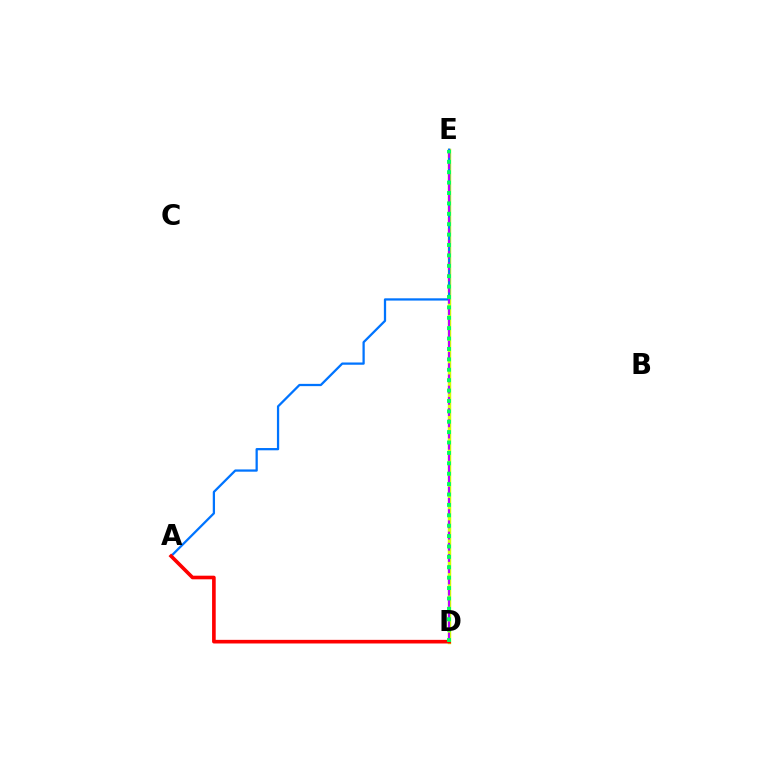{('D', 'E'): [{'color': '#d1ff00', 'line_style': 'solid', 'thickness': 2.47}, {'color': '#b900ff', 'line_style': 'dashed', 'thickness': 1.52}, {'color': '#00ff5c', 'line_style': 'dotted', 'thickness': 2.82}], ('A', 'E'): [{'color': '#0074ff', 'line_style': 'solid', 'thickness': 1.63}], ('A', 'D'): [{'color': '#ff0000', 'line_style': 'solid', 'thickness': 2.61}]}